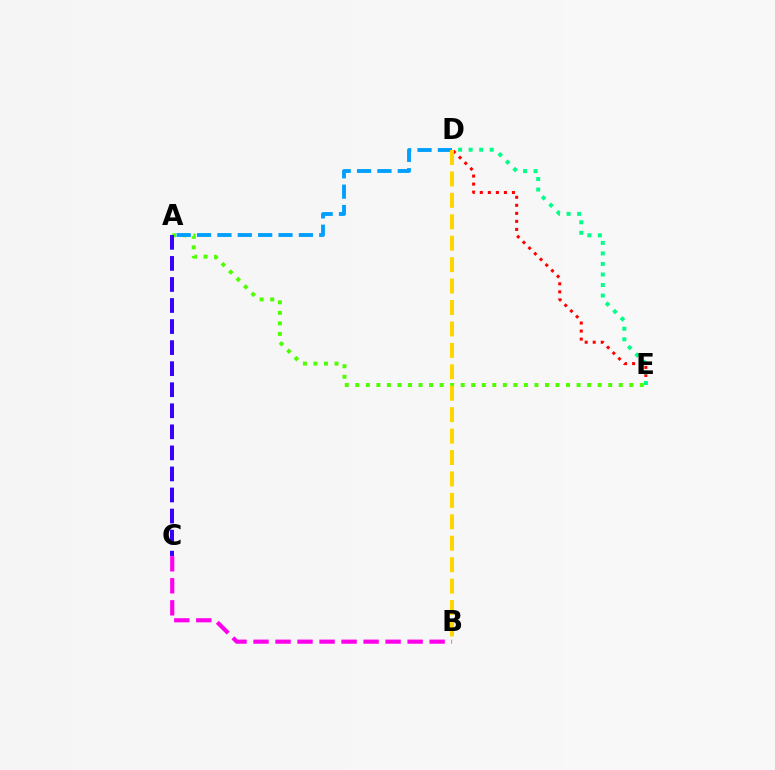{('A', 'E'): [{'color': '#4fff00', 'line_style': 'dotted', 'thickness': 2.86}], ('D', 'E'): [{'color': '#ff0000', 'line_style': 'dotted', 'thickness': 2.18}, {'color': '#00ff86', 'line_style': 'dotted', 'thickness': 2.86}], ('A', 'D'): [{'color': '#009eff', 'line_style': 'dashed', 'thickness': 2.77}], ('A', 'C'): [{'color': '#3700ff', 'line_style': 'dashed', 'thickness': 2.86}], ('B', 'D'): [{'color': '#ffd500', 'line_style': 'dashed', 'thickness': 2.91}], ('B', 'C'): [{'color': '#ff00ed', 'line_style': 'dashed', 'thickness': 2.99}]}